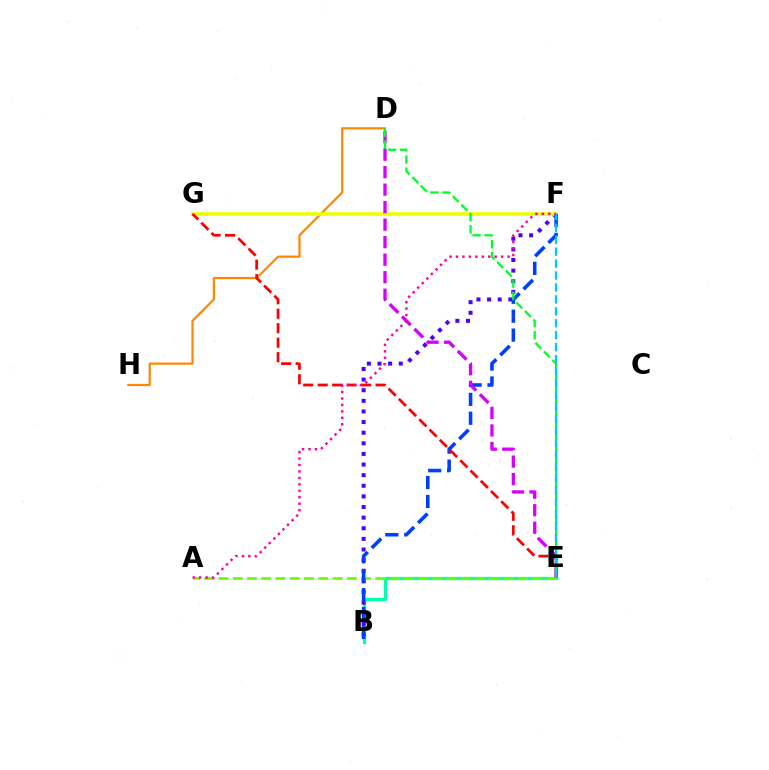{('D', 'H'): [{'color': '#ff8800', 'line_style': 'solid', 'thickness': 1.6}], ('B', 'E'): [{'color': '#00ffaf', 'line_style': 'solid', 'thickness': 2.34}], ('A', 'E'): [{'color': '#66ff00', 'line_style': 'dashed', 'thickness': 1.94}], ('B', 'F'): [{'color': '#4f00ff', 'line_style': 'dotted', 'thickness': 2.89}, {'color': '#003fff', 'line_style': 'dashed', 'thickness': 2.57}], ('F', 'G'): [{'color': '#eeff00', 'line_style': 'solid', 'thickness': 2.55}], ('D', 'E'): [{'color': '#d600ff', 'line_style': 'dashed', 'thickness': 2.38}, {'color': '#00ff27', 'line_style': 'dashed', 'thickness': 1.64}], ('E', 'G'): [{'color': '#ff0000', 'line_style': 'dashed', 'thickness': 1.97}], ('E', 'F'): [{'color': '#00c7ff', 'line_style': 'dashed', 'thickness': 1.62}], ('A', 'F'): [{'color': '#ff00a0', 'line_style': 'dotted', 'thickness': 1.75}]}